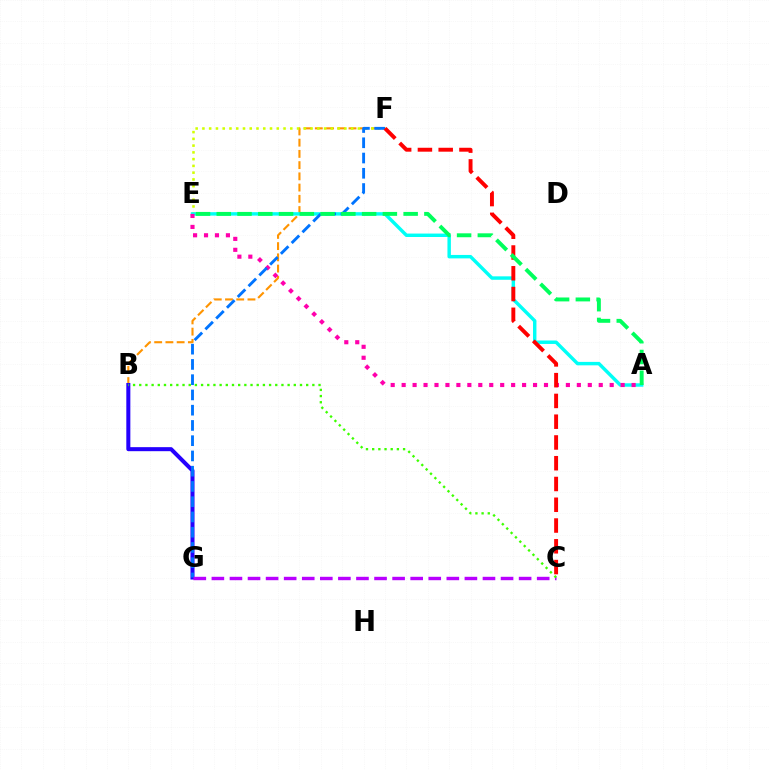{('B', 'F'): [{'color': '#ff9400', 'line_style': 'dashed', 'thickness': 1.53}], ('E', 'F'): [{'color': '#d1ff00', 'line_style': 'dotted', 'thickness': 1.84}], ('A', 'E'): [{'color': '#00fff6', 'line_style': 'solid', 'thickness': 2.48}, {'color': '#ff00ac', 'line_style': 'dotted', 'thickness': 2.98}, {'color': '#00ff5c', 'line_style': 'dashed', 'thickness': 2.82}], ('B', 'G'): [{'color': '#2500ff', 'line_style': 'solid', 'thickness': 2.9}], ('F', 'G'): [{'color': '#0074ff', 'line_style': 'dashed', 'thickness': 2.07}], ('C', 'G'): [{'color': '#b900ff', 'line_style': 'dashed', 'thickness': 2.46}], ('C', 'F'): [{'color': '#ff0000', 'line_style': 'dashed', 'thickness': 2.82}], ('B', 'C'): [{'color': '#3dff00', 'line_style': 'dotted', 'thickness': 1.68}]}